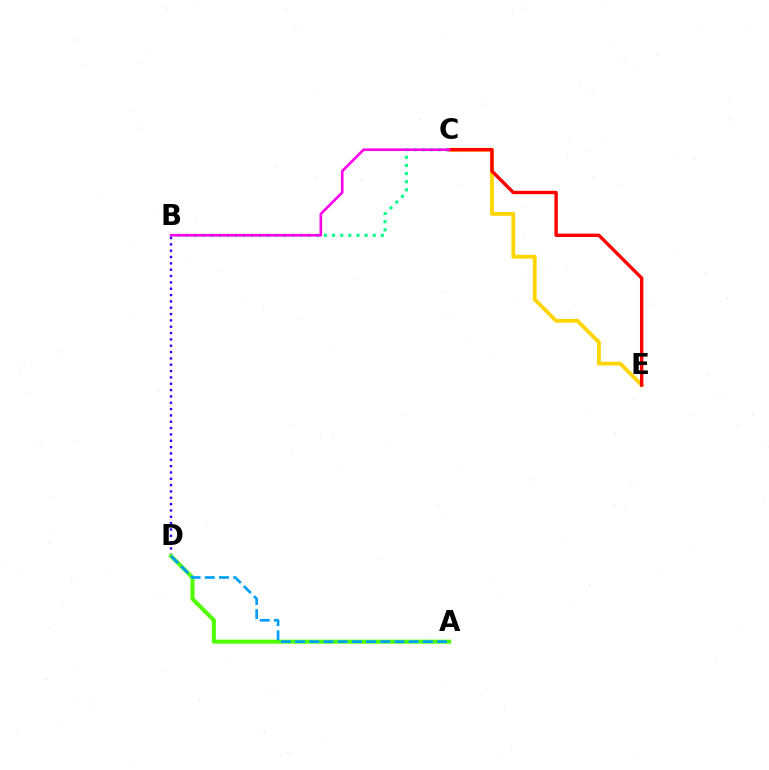{('C', 'E'): [{'color': '#ffd500', 'line_style': 'solid', 'thickness': 2.74}, {'color': '#ff0000', 'line_style': 'solid', 'thickness': 2.44}], ('B', 'D'): [{'color': '#3700ff', 'line_style': 'dotted', 'thickness': 1.72}], ('B', 'C'): [{'color': '#00ff86', 'line_style': 'dotted', 'thickness': 2.21}, {'color': '#ff00ed', 'line_style': 'solid', 'thickness': 1.89}], ('A', 'D'): [{'color': '#4fff00', 'line_style': 'solid', 'thickness': 2.89}, {'color': '#009eff', 'line_style': 'dashed', 'thickness': 1.93}]}